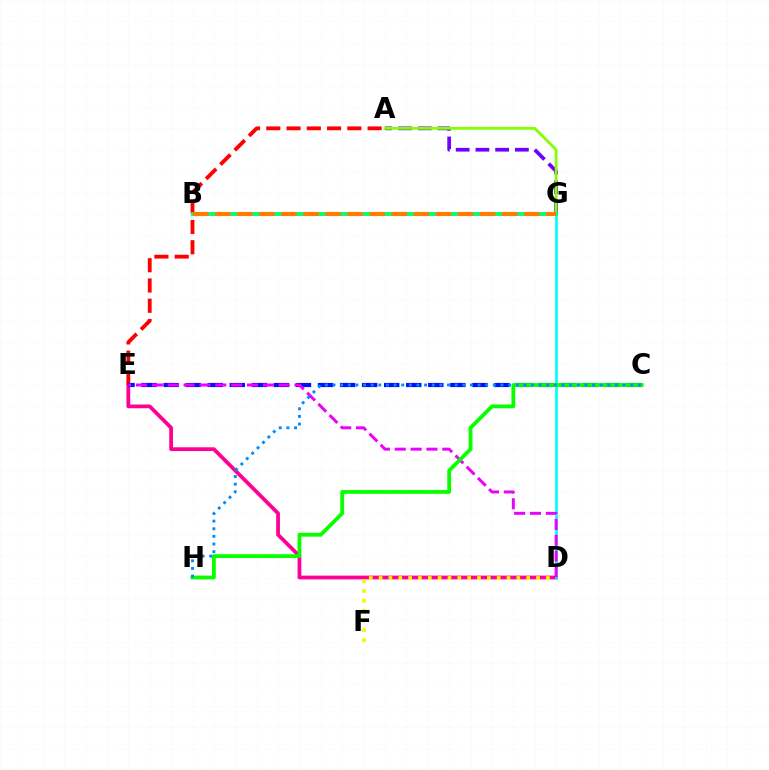{('A', 'G'): [{'color': '#7200ff', 'line_style': 'dashed', 'thickness': 2.68}, {'color': '#84ff00', 'line_style': 'solid', 'thickness': 2.01}], ('D', 'E'): [{'color': '#ff0094', 'line_style': 'solid', 'thickness': 2.71}, {'color': '#ee00ff', 'line_style': 'dashed', 'thickness': 2.15}], ('A', 'E'): [{'color': '#ff0000', 'line_style': 'dashed', 'thickness': 2.75}], ('D', 'F'): [{'color': '#fcf500', 'line_style': 'dotted', 'thickness': 2.67}], ('D', 'G'): [{'color': '#00fff6', 'line_style': 'solid', 'thickness': 1.96}], ('C', 'E'): [{'color': '#0010ff', 'line_style': 'dashed', 'thickness': 3.0}], ('B', 'G'): [{'color': '#00ff74', 'line_style': 'solid', 'thickness': 2.82}, {'color': '#ff7c00', 'line_style': 'dashed', 'thickness': 3.0}], ('C', 'H'): [{'color': '#08ff00', 'line_style': 'solid', 'thickness': 2.74}, {'color': '#008cff', 'line_style': 'dotted', 'thickness': 2.07}]}